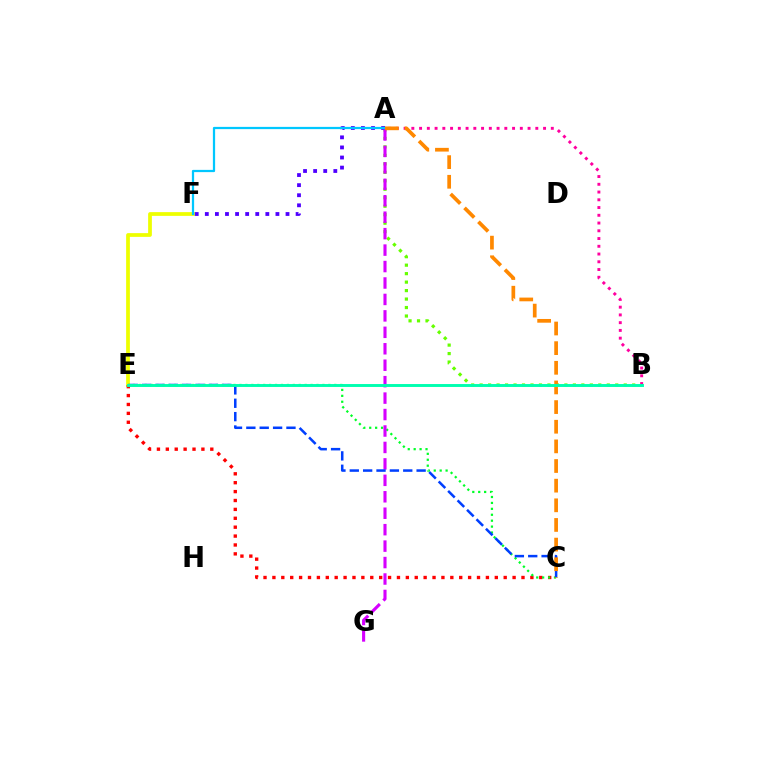{('A', 'B'): [{'color': '#66ff00', 'line_style': 'dotted', 'thickness': 2.3}, {'color': '#ff00a0', 'line_style': 'dotted', 'thickness': 2.11}], ('E', 'F'): [{'color': '#eeff00', 'line_style': 'solid', 'thickness': 2.7}], ('C', 'E'): [{'color': '#ff0000', 'line_style': 'dotted', 'thickness': 2.42}, {'color': '#00ff27', 'line_style': 'dotted', 'thickness': 1.61}, {'color': '#003fff', 'line_style': 'dashed', 'thickness': 1.82}], ('A', 'F'): [{'color': '#4f00ff', 'line_style': 'dotted', 'thickness': 2.74}, {'color': '#00c7ff', 'line_style': 'solid', 'thickness': 1.61}], ('A', 'G'): [{'color': '#d600ff', 'line_style': 'dashed', 'thickness': 2.23}], ('A', 'C'): [{'color': '#ff8800', 'line_style': 'dashed', 'thickness': 2.67}], ('B', 'E'): [{'color': '#00ffaf', 'line_style': 'solid', 'thickness': 2.11}]}